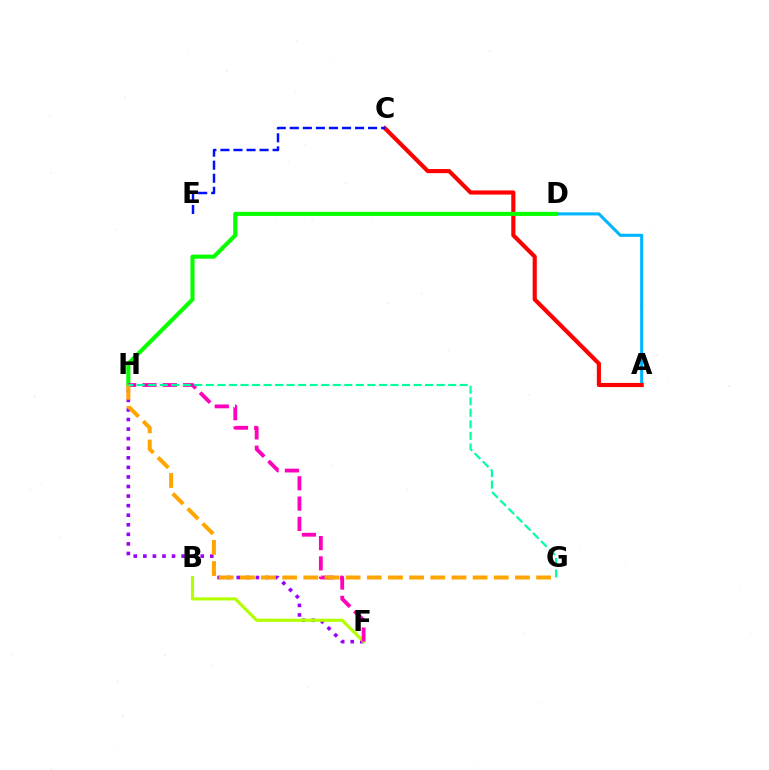{('A', 'D'): [{'color': '#00b5ff', 'line_style': 'solid', 'thickness': 2.2}], ('A', 'C'): [{'color': '#ff0000', 'line_style': 'solid', 'thickness': 2.97}], ('D', 'H'): [{'color': '#08ff00', 'line_style': 'solid', 'thickness': 2.95}], ('F', 'H'): [{'color': '#9b00ff', 'line_style': 'dotted', 'thickness': 2.6}, {'color': '#ff00bd', 'line_style': 'dashed', 'thickness': 2.76}], ('B', 'F'): [{'color': '#b3ff00', 'line_style': 'solid', 'thickness': 2.26}], ('G', 'H'): [{'color': '#ffa500', 'line_style': 'dashed', 'thickness': 2.88}, {'color': '#00ff9d', 'line_style': 'dashed', 'thickness': 1.57}], ('C', 'E'): [{'color': '#0010ff', 'line_style': 'dashed', 'thickness': 1.77}]}